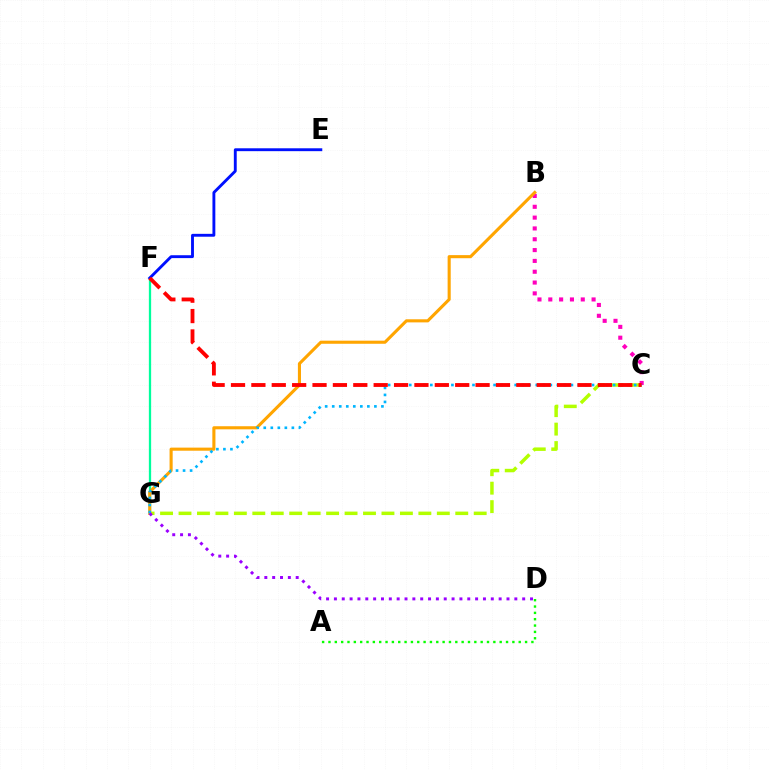{('F', 'G'): [{'color': '#00ff9d', 'line_style': 'solid', 'thickness': 1.64}], ('A', 'D'): [{'color': '#08ff00', 'line_style': 'dotted', 'thickness': 1.72}], ('C', 'G'): [{'color': '#b3ff00', 'line_style': 'dashed', 'thickness': 2.51}, {'color': '#00b5ff', 'line_style': 'dotted', 'thickness': 1.91}], ('B', 'C'): [{'color': '#ff00bd', 'line_style': 'dotted', 'thickness': 2.94}], ('B', 'G'): [{'color': '#ffa500', 'line_style': 'solid', 'thickness': 2.23}], ('E', 'F'): [{'color': '#0010ff', 'line_style': 'solid', 'thickness': 2.07}], ('D', 'G'): [{'color': '#9b00ff', 'line_style': 'dotted', 'thickness': 2.13}], ('C', 'F'): [{'color': '#ff0000', 'line_style': 'dashed', 'thickness': 2.77}]}